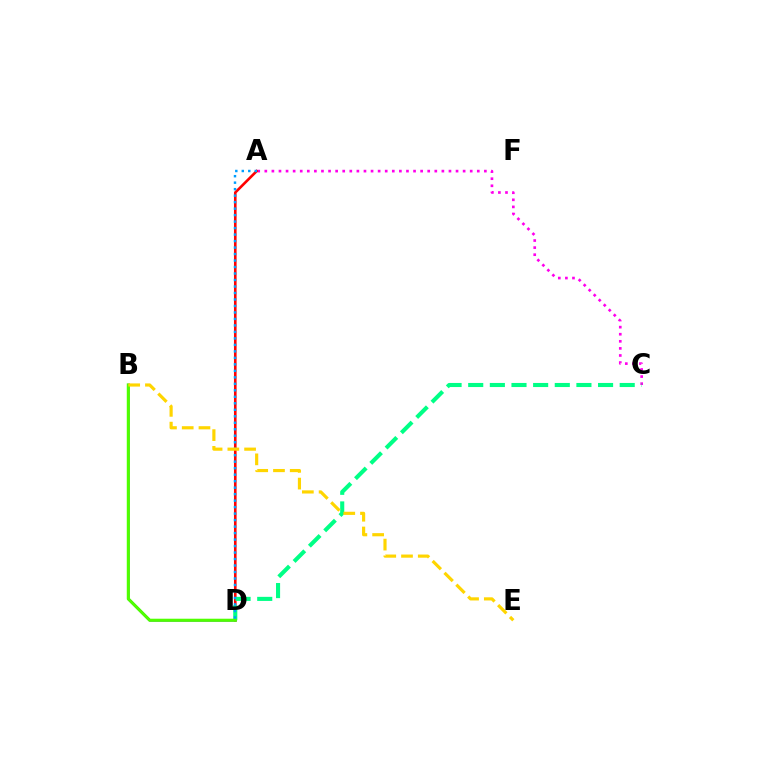{('A', 'C'): [{'color': '#ff00ed', 'line_style': 'dotted', 'thickness': 1.92}], ('A', 'D'): [{'color': '#ff0000', 'line_style': 'solid', 'thickness': 1.88}, {'color': '#009eff', 'line_style': 'dotted', 'thickness': 1.76}], ('B', 'D'): [{'color': '#3700ff', 'line_style': 'solid', 'thickness': 1.73}, {'color': '#4fff00', 'line_style': 'solid', 'thickness': 2.24}], ('C', 'D'): [{'color': '#00ff86', 'line_style': 'dashed', 'thickness': 2.94}], ('B', 'E'): [{'color': '#ffd500', 'line_style': 'dashed', 'thickness': 2.28}]}